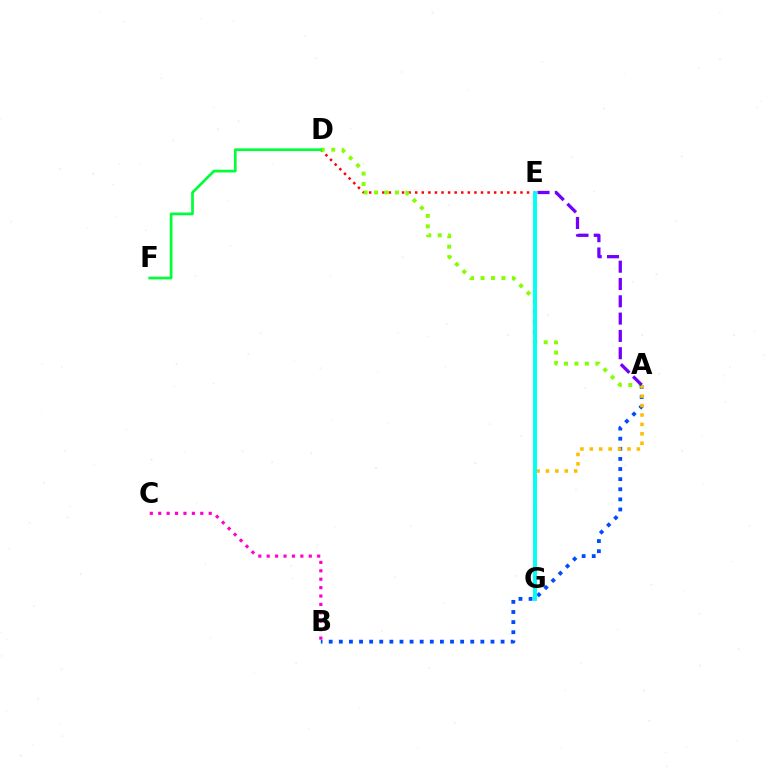{('A', 'B'): [{'color': '#004bff', 'line_style': 'dotted', 'thickness': 2.75}], ('D', 'E'): [{'color': '#ff0000', 'line_style': 'dotted', 'thickness': 1.79}], ('A', 'G'): [{'color': '#ffbd00', 'line_style': 'dotted', 'thickness': 2.56}], ('A', 'D'): [{'color': '#84ff00', 'line_style': 'dotted', 'thickness': 2.84}], ('A', 'E'): [{'color': '#7200ff', 'line_style': 'dashed', 'thickness': 2.35}], ('E', 'G'): [{'color': '#00fff6', 'line_style': 'solid', 'thickness': 2.81}], ('D', 'F'): [{'color': '#00ff39', 'line_style': 'solid', 'thickness': 1.96}], ('B', 'C'): [{'color': '#ff00cf', 'line_style': 'dotted', 'thickness': 2.29}]}